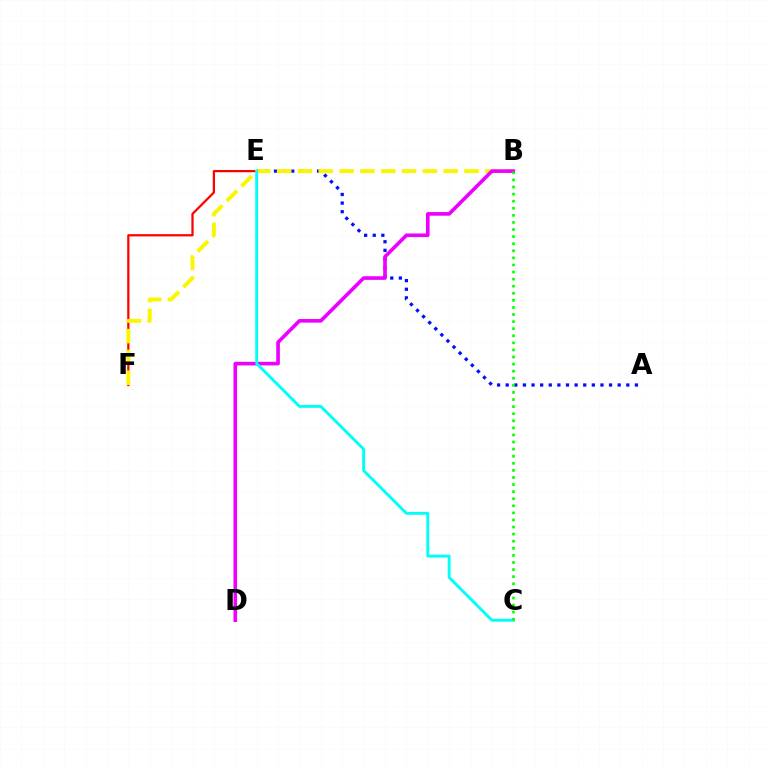{('A', 'E'): [{'color': '#0010ff', 'line_style': 'dotted', 'thickness': 2.34}], ('E', 'F'): [{'color': '#ff0000', 'line_style': 'solid', 'thickness': 1.62}], ('B', 'F'): [{'color': '#fcf500', 'line_style': 'dashed', 'thickness': 2.83}], ('B', 'D'): [{'color': '#ee00ff', 'line_style': 'solid', 'thickness': 2.61}], ('C', 'E'): [{'color': '#00fff6', 'line_style': 'solid', 'thickness': 2.08}], ('B', 'C'): [{'color': '#08ff00', 'line_style': 'dotted', 'thickness': 1.92}]}